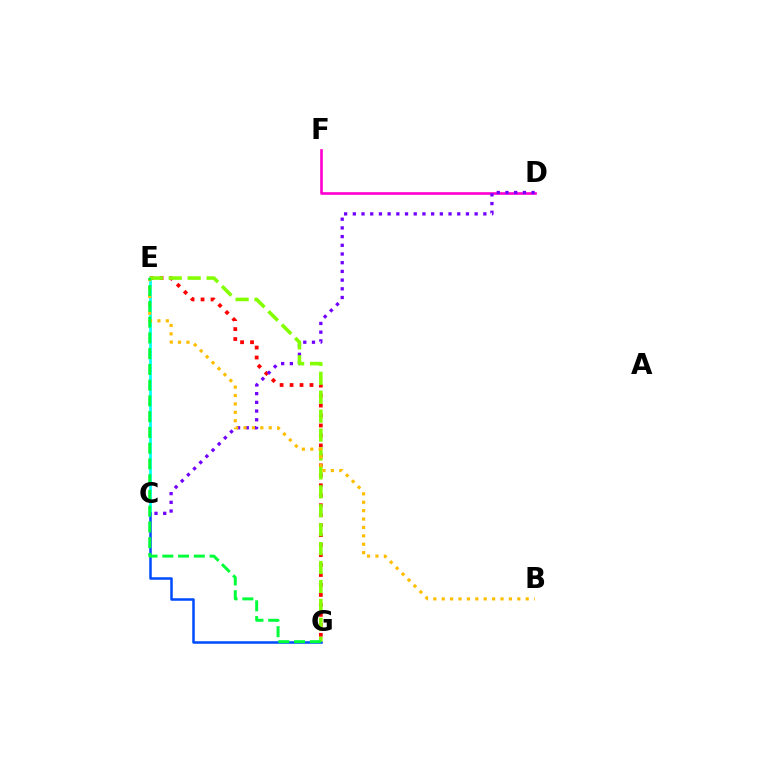{('E', 'G'): [{'color': '#ff0000', 'line_style': 'dotted', 'thickness': 2.71}, {'color': '#84ff00', 'line_style': 'dashed', 'thickness': 2.57}, {'color': '#00ff39', 'line_style': 'dashed', 'thickness': 2.14}], ('C', 'E'): [{'color': '#00fff6', 'line_style': 'solid', 'thickness': 1.98}], ('D', 'F'): [{'color': '#ff00cf', 'line_style': 'solid', 'thickness': 1.9}], ('C', 'G'): [{'color': '#004bff', 'line_style': 'solid', 'thickness': 1.81}], ('C', 'D'): [{'color': '#7200ff', 'line_style': 'dotted', 'thickness': 2.36}], ('B', 'E'): [{'color': '#ffbd00', 'line_style': 'dotted', 'thickness': 2.28}]}